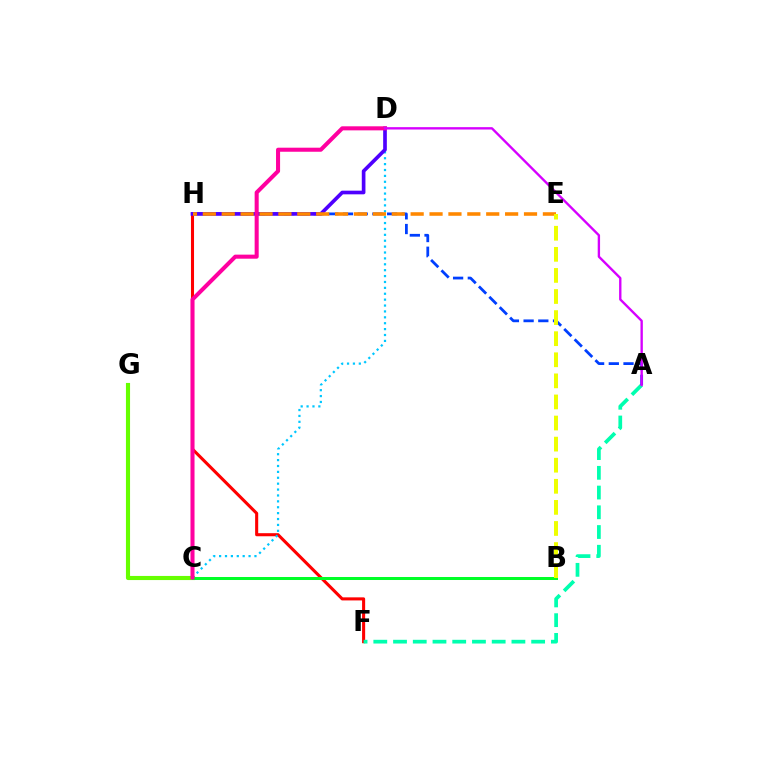{('F', 'H'): [{'color': '#ff0000', 'line_style': 'solid', 'thickness': 2.21}], ('C', 'G'): [{'color': '#66ff00', 'line_style': 'solid', 'thickness': 2.96}], ('A', 'F'): [{'color': '#00ffaf', 'line_style': 'dashed', 'thickness': 2.68}], ('A', 'H'): [{'color': '#003fff', 'line_style': 'dashed', 'thickness': 2.0}], ('C', 'D'): [{'color': '#00c7ff', 'line_style': 'dotted', 'thickness': 1.6}, {'color': '#ff00a0', 'line_style': 'solid', 'thickness': 2.92}], ('B', 'C'): [{'color': '#00ff27', 'line_style': 'solid', 'thickness': 2.17}], ('D', 'H'): [{'color': '#4f00ff', 'line_style': 'solid', 'thickness': 2.64}], ('E', 'H'): [{'color': '#ff8800', 'line_style': 'dashed', 'thickness': 2.57}], ('A', 'D'): [{'color': '#d600ff', 'line_style': 'solid', 'thickness': 1.7}], ('B', 'E'): [{'color': '#eeff00', 'line_style': 'dashed', 'thickness': 2.86}]}